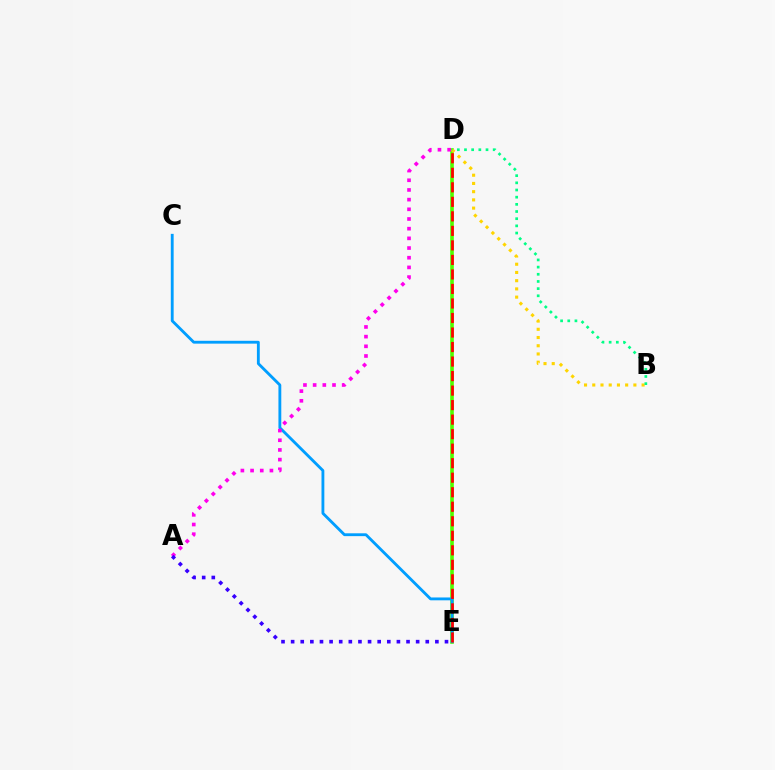{('D', 'E'): [{'color': '#4fff00', 'line_style': 'solid', 'thickness': 2.61}, {'color': '#ff0000', 'line_style': 'dashed', 'thickness': 1.97}], ('C', 'E'): [{'color': '#009eff', 'line_style': 'solid', 'thickness': 2.05}], ('A', 'D'): [{'color': '#ff00ed', 'line_style': 'dotted', 'thickness': 2.63}], ('A', 'E'): [{'color': '#3700ff', 'line_style': 'dotted', 'thickness': 2.61}], ('B', 'D'): [{'color': '#ffd500', 'line_style': 'dotted', 'thickness': 2.23}, {'color': '#00ff86', 'line_style': 'dotted', 'thickness': 1.95}]}